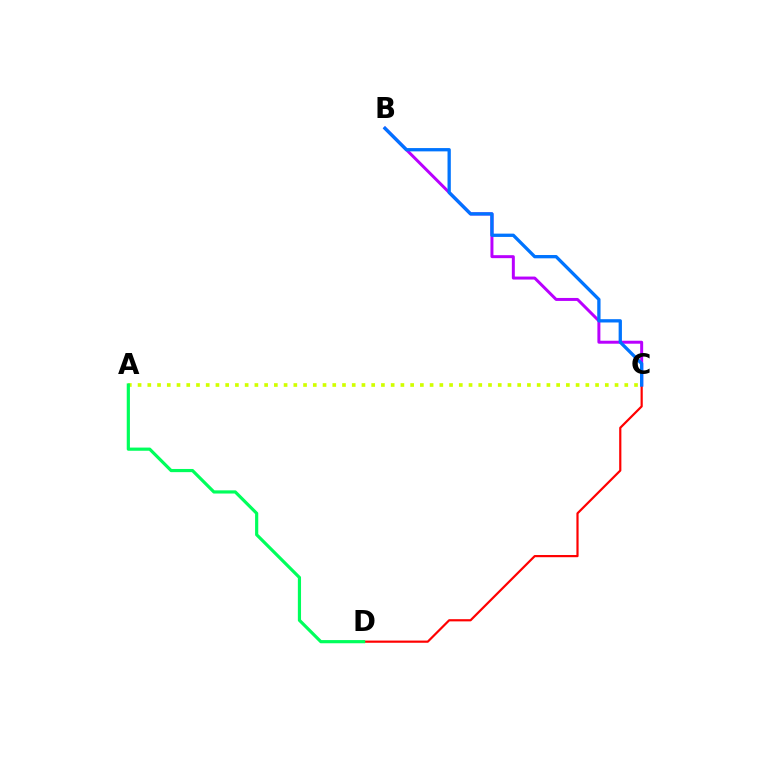{('A', 'C'): [{'color': '#d1ff00', 'line_style': 'dotted', 'thickness': 2.64}], ('B', 'C'): [{'color': '#b900ff', 'line_style': 'solid', 'thickness': 2.15}, {'color': '#0074ff', 'line_style': 'solid', 'thickness': 2.37}], ('C', 'D'): [{'color': '#ff0000', 'line_style': 'solid', 'thickness': 1.58}], ('A', 'D'): [{'color': '#00ff5c', 'line_style': 'solid', 'thickness': 2.29}]}